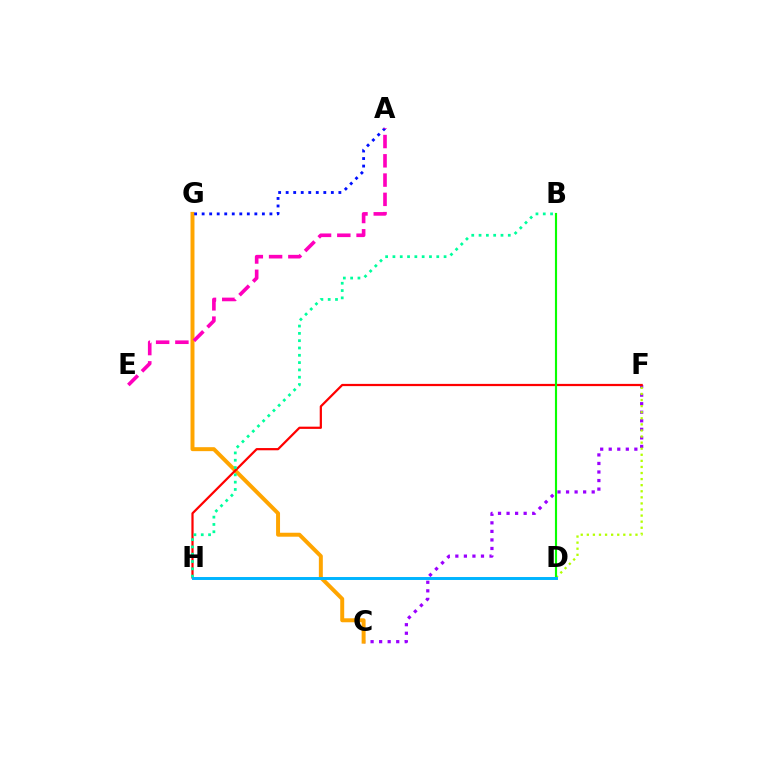{('C', 'F'): [{'color': '#9b00ff', 'line_style': 'dotted', 'thickness': 2.32}], ('C', 'G'): [{'color': '#ffa500', 'line_style': 'solid', 'thickness': 2.85}], ('D', 'F'): [{'color': '#b3ff00', 'line_style': 'dotted', 'thickness': 1.65}], ('F', 'H'): [{'color': '#ff0000', 'line_style': 'solid', 'thickness': 1.6}], ('A', 'G'): [{'color': '#0010ff', 'line_style': 'dotted', 'thickness': 2.05}], ('A', 'E'): [{'color': '#ff00bd', 'line_style': 'dashed', 'thickness': 2.62}], ('B', 'H'): [{'color': '#00ff9d', 'line_style': 'dotted', 'thickness': 1.99}], ('B', 'D'): [{'color': '#08ff00', 'line_style': 'solid', 'thickness': 1.54}], ('D', 'H'): [{'color': '#00b5ff', 'line_style': 'solid', 'thickness': 2.13}]}